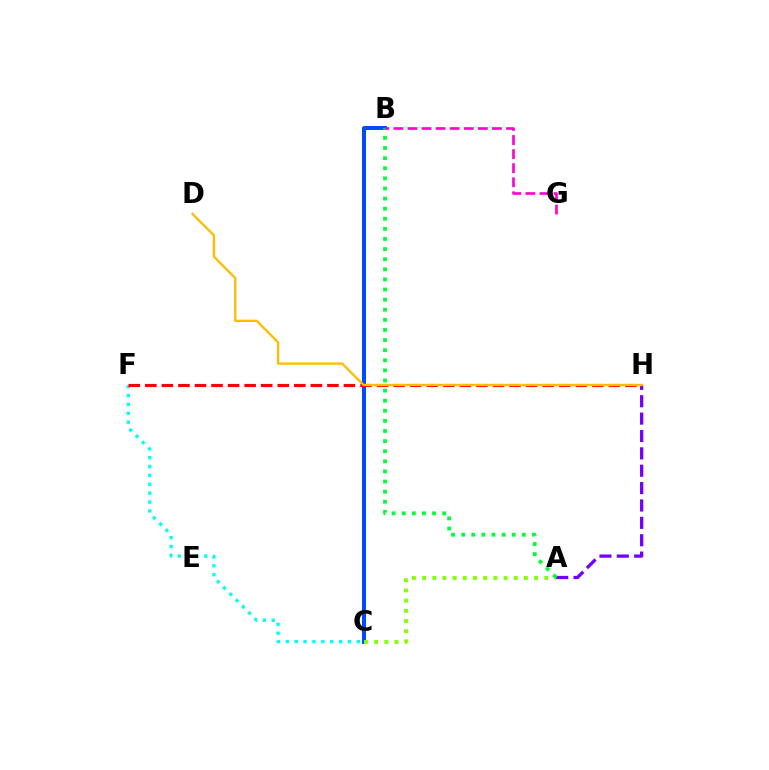{('A', 'H'): [{'color': '#7200ff', 'line_style': 'dashed', 'thickness': 2.36}], ('B', 'C'): [{'color': '#004bff', 'line_style': 'solid', 'thickness': 2.89}], ('A', 'C'): [{'color': '#84ff00', 'line_style': 'dotted', 'thickness': 2.77}], ('A', 'B'): [{'color': '#00ff39', 'line_style': 'dotted', 'thickness': 2.75}], ('C', 'F'): [{'color': '#00fff6', 'line_style': 'dotted', 'thickness': 2.41}], ('B', 'G'): [{'color': '#ff00cf', 'line_style': 'dashed', 'thickness': 1.91}], ('F', 'H'): [{'color': '#ff0000', 'line_style': 'dashed', 'thickness': 2.25}], ('D', 'H'): [{'color': '#ffbd00', 'line_style': 'solid', 'thickness': 1.66}]}